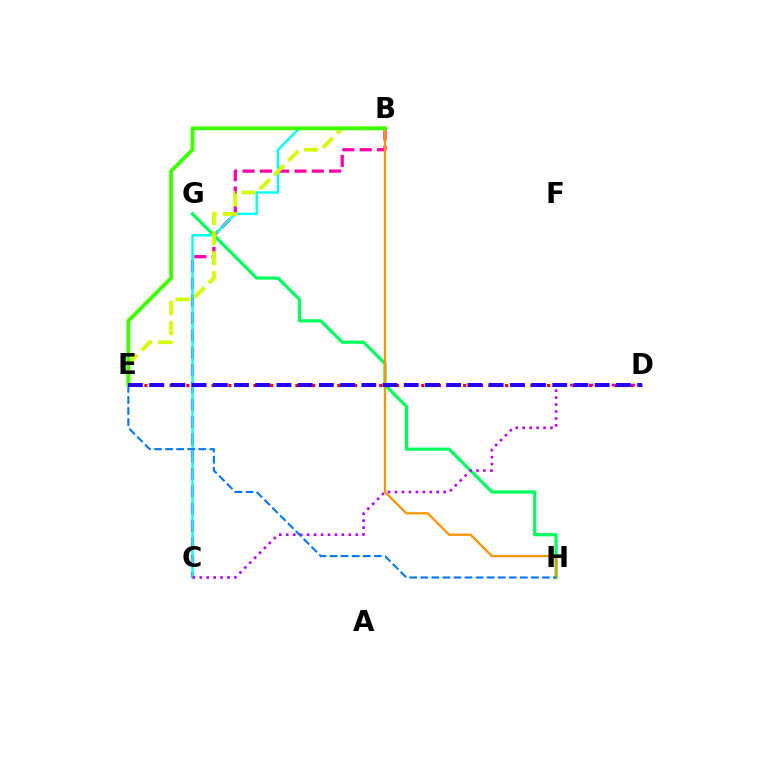{('B', 'C'): [{'color': '#ff00ac', 'line_style': 'dashed', 'thickness': 2.35}, {'color': '#00fff6', 'line_style': 'solid', 'thickness': 1.73}], ('D', 'E'): [{'color': '#ff0000', 'line_style': 'dotted', 'thickness': 2.28}, {'color': '#2500ff', 'line_style': 'dashed', 'thickness': 2.88}], ('G', 'H'): [{'color': '#00ff5c', 'line_style': 'solid', 'thickness': 2.3}], ('B', 'H'): [{'color': '#ff9400', 'line_style': 'solid', 'thickness': 1.64}], ('B', 'E'): [{'color': '#d1ff00', 'line_style': 'dashed', 'thickness': 2.72}, {'color': '#3dff00', 'line_style': 'solid', 'thickness': 2.75}], ('C', 'D'): [{'color': '#b900ff', 'line_style': 'dotted', 'thickness': 1.89}], ('E', 'H'): [{'color': '#0074ff', 'line_style': 'dashed', 'thickness': 1.5}]}